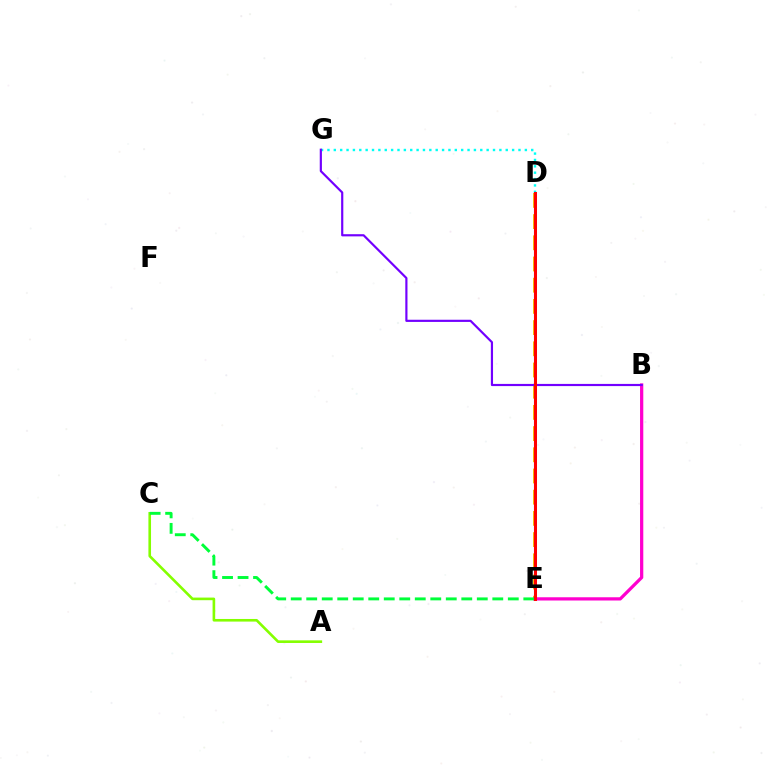{('D', 'E'): [{'color': '#ffbd00', 'line_style': 'dashed', 'thickness': 2.88}, {'color': '#004bff', 'line_style': 'solid', 'thickness': 1.5}, {'color': '#ff0000', 'line_style': 'solid', 'thickness': 2.17}], ('B', 'E'): [{'color': '#ff00cf', 'line_style': 'solid', 'thickness': 2.34}], ('A', 'C'): [{'color': '#84ff00', 'line_style': 'solid', 'thickness': 1.89}], ('D', 'G'): [{'color': '#00fff6', 'line_style': 'dotted', 'thickness': 1.73}], ('C', 'E'): [{'color': '#00ff39', 'line_style': 'dashed', 'thickness': 2.11}], ('B', 'G'): [{'color': '#7200ff', 'line_style': 'solid', 'thickness': 1.57}]}